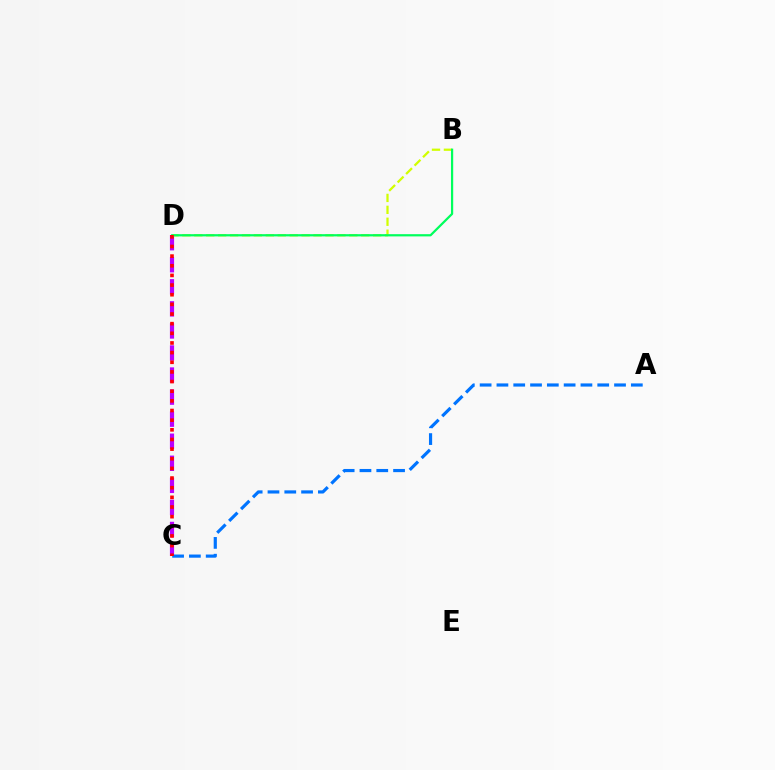{('C', 'D'): [{'color': '#b900ff', 'line_style': 'dashed', 'thickness': 3.0}, {'color': '#ff0000', 'line_style': 'dotted', 'thickness': 2.62}], ('B', 'D'): [{'color': '#d1ff00', 'line_style': 'dashed', 'thickness': 1.62}, {'color': '#00ff5c', 'line_style': 'solid', 'thickness': 1.6}], ('A', 'C'): [{'color': '#0074ff', 'line_style': 'dashed', 'thickness': 2.28}]}